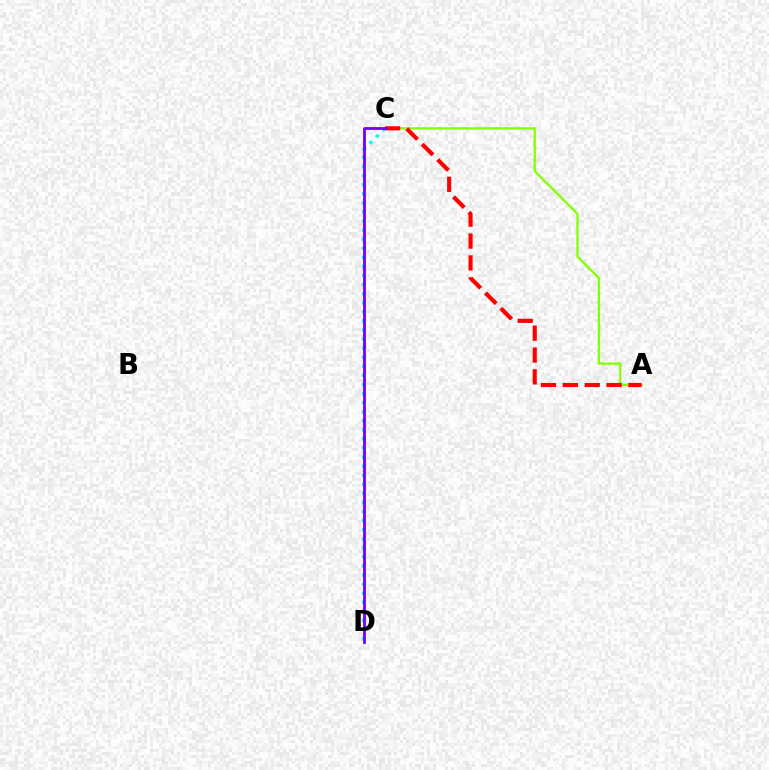{('A', 'C'): [{'color': '#84ff00', 'line_style': 'solid', 'thickness': 1.63}, {'color': '#ff0000', 'line_style': 'dashed', 'thickness': 2.97}], ('C', 'D'): [{'color': '#00fff6', 'line_style': 'dotted', 'thickness': 2.47}, {'color': '#7200ff', 'line_style': 'solid', 'thickness': 2.02}]}